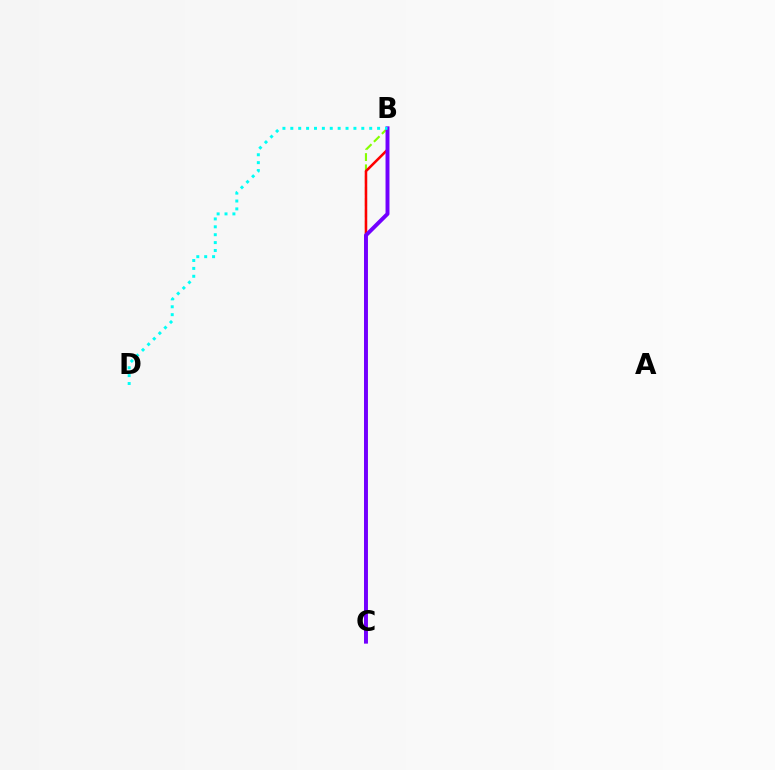{('B', 'C'): [{'color': '#84ff00', 'line_style': 'dashed', 'thickness': 1.53}, {'color': '#ff0000', 'line_style': 'solid', 'thickness': 1.83}, {'color': '#7200ff', 'line_style': 'solid', 'thickness': 2.83}], ('B', 'D'): [{'color': '#00fff6', 'line_style': 'dotted', 'thickness': 2.14}]}